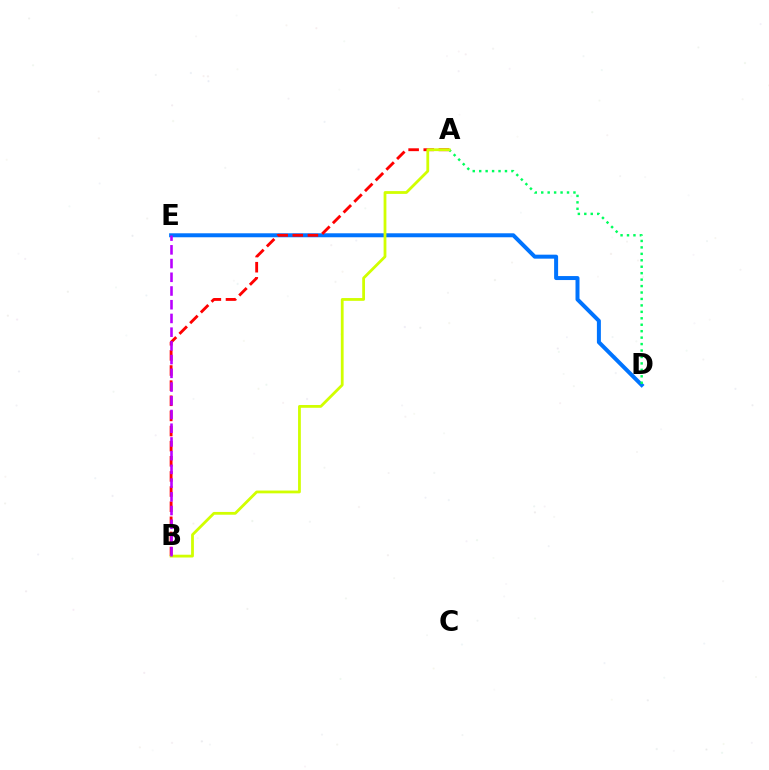{('D', 'E'): [{'color': '#0074ff', 'line_style': 'solid', 'thickness': 2.87}], ('A', 'B'): [{'color': '#ff0000', 'line_style': 'dashed', 'thickness': 2.06}, {'color': '#d1ff00', 'line_style': 'solid', 'thickness': 2.01}], ('A', 'D'): [{'color': '#00ff5c', 'line_style': 'dotted', 'thickness': 1.75}], ('B', 'E'): [{'color': '#b900ff', 'line_style': 'dashed', 'thickness': 1.86}]}